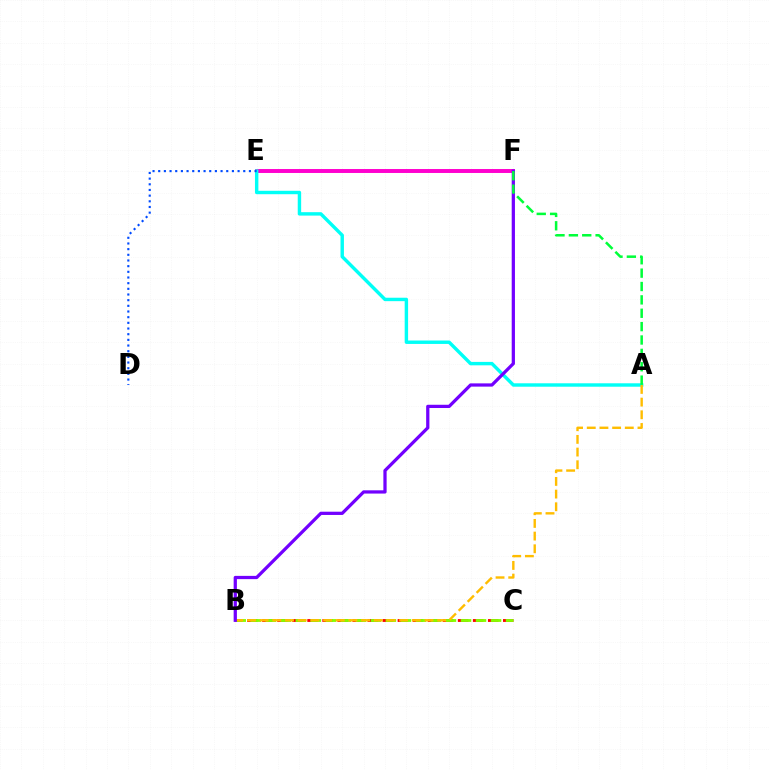{('B', 'C'): [{'color': '#ff0000', 'line_style': 'dashed', 'thickness': 2.04}, {'color': '#84ff00', 'line_style': 'dashed', 'thickness': 2.04}], ('E', 'F'): [{'color': '#ff00cf', 'line_style': 'solid', 'thickness': 2.83}], ('A', 'E'): [{'color': '#00fff6', 'line_style': 'solid', 'thickness': 2.46}], ('D', 'E'): [{'color': '#004bff', 'line_style': 'dotted', 'thickness': 1.54}], ('A', 'B'): [{'color': '#ffbd00', 'line_style': 'dashed', 'thickness': 1.72}], ('B', 'F'): [{'color': '#7200ff', 'line_style': 'solid', 'thickness': 2.34}], ('A', 'F'): [{'color': '#00ff39', 'line_style': 'dashed', 'thickness': 1.82}]}